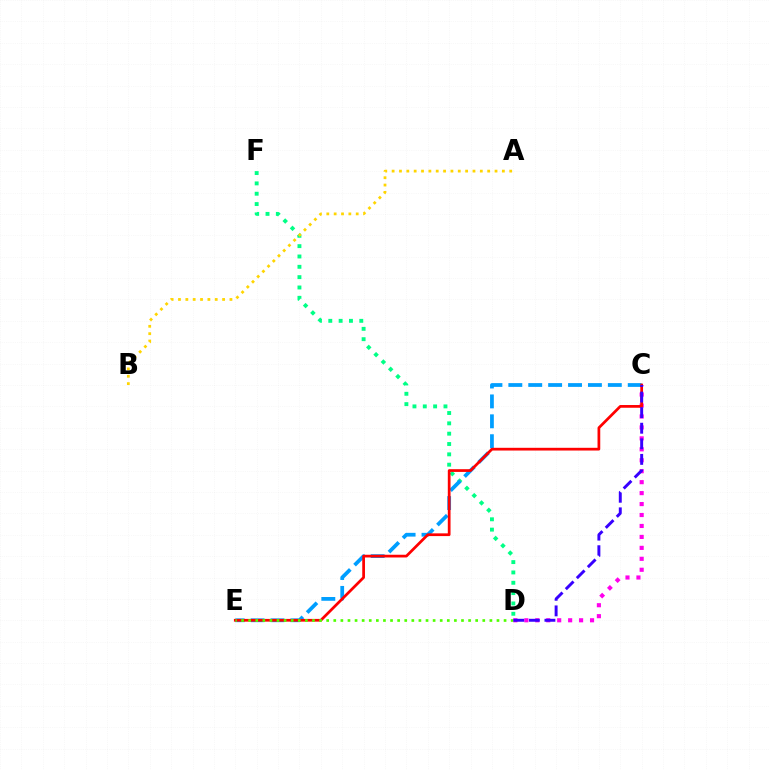{('D', 'F'): [{'color': '#00ff86', 'line_style': 'dotted', 'thickness': 2.81}], ('C', 'D'): [{'color': '#ff00ed', 'line_style': 'dotted', 'thickness': 2.98}, {'color': '#3700ff', 'line_style': 'dashed', 'thickness': 2.12}], ('C', 'E'): [{'color': '#009eff', 'line_style': 'dashed', 'thickness': 2.7}, {'color': '#ff0000', 'line_style': 'solid', 'thickness': 1.97}], ('A', 'B'): [{'color': '#ffd500', 'line_style': 'dotted', 'thickness': 2.0}], ('D', 'E'): [{'color': '#4fff00', 'line_style': 'dotted', 'thickness': 1.93}]}